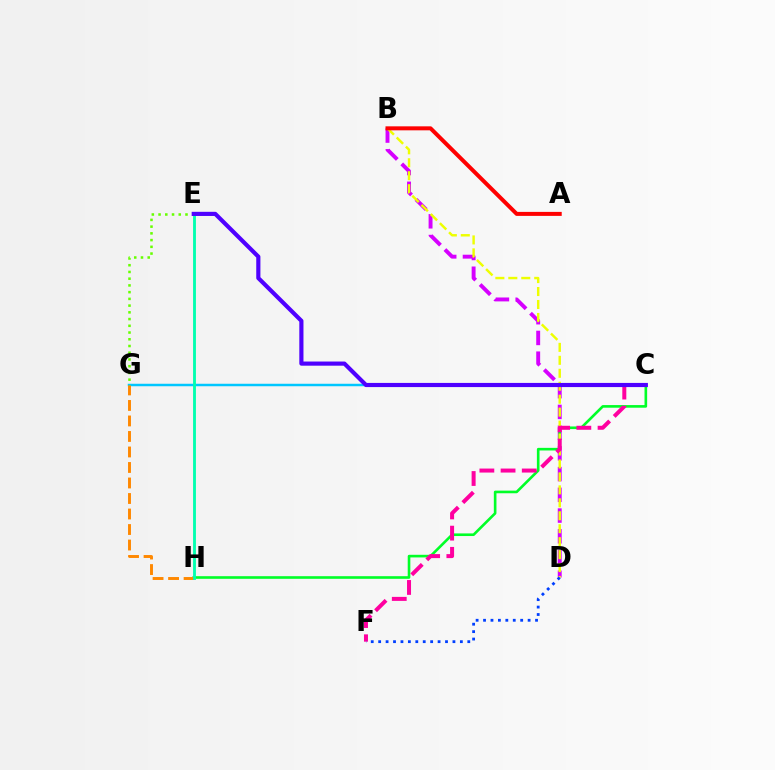{('B', 'D'): [{'color': '#d600ff', 'line_style': 'dashed', 'thickness': 2.82}, {'color': '#eeff00', 'line_style': 'dashed', 'thickness': 1.76}], ('C', 'G'): [{'color': '#00c7ff', 'line_style': 'solid', 'thickness': 1.79}], ('C', 'H'): [{'color': '#00ff27', 'line_style': 'solid', 'thickness': 1.89}], ('E', 'G'): [{'color': '#66ff00', 'line_style': 'dotted', 'thickness': 1.83}], ('C', 'F'): [{'color': '#ff00a0', 'line_style': 'dashed', 'thickness': 2.88}], ('G', 'H'): [{'color': '#ff8800', 'line_style': 'dashed', 'thickness': 2.11}], ('A', 'B'): [{'color': '#ff0000', 'line_style': 'solid', 'thickness': 2.88}], ('E', 'H'): [{'color': '#00ffaf', 'line_style': 'solid', 'thickness': 2.05}], ('C', 'E'): [{'color': '#4f00ff', 'line_style': 'solid', 'thickness': 2.99}], ('D', 'F'): [{'color': '#003fff', 'line_style': 'dotted', 'thickness': 2.02}]}